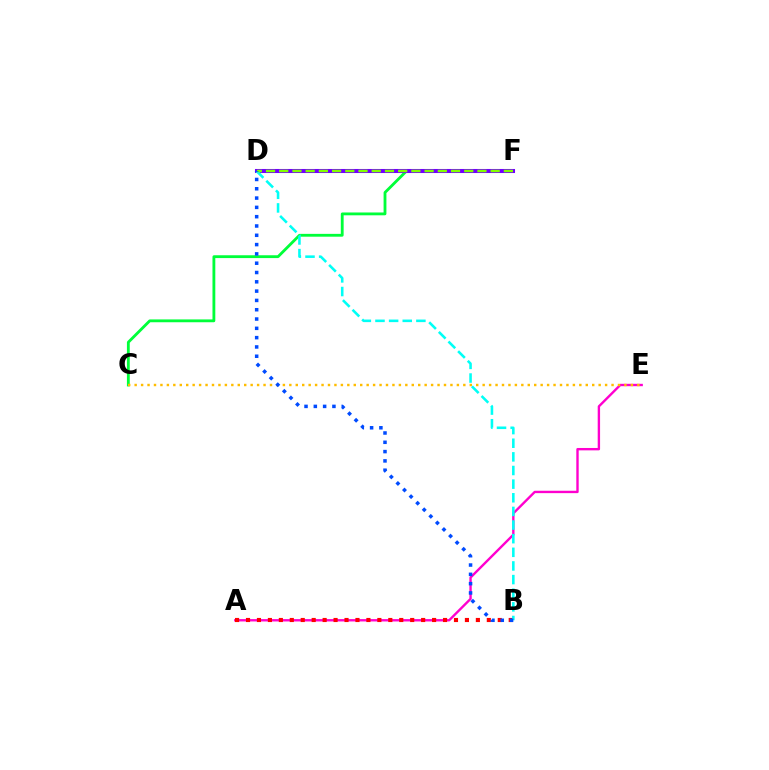{('A', 'E'): [{'color': '#ff00cf', 'line_style': 'solid', 'thickness': 1.72}], ('C', 'F'): [{'color': '#00ff39', 'line_style': 'solid', 'thickness': 2.04}], ('C', 'E'): [{'color': '#ffbd00', 'line_style': 'dotted', 'thickness': 1.75}], ('A', 'B'): [{'color': '#ff0000', 'line_style': 'dotted', 'thickness': 2.97}], ('D', 'F'): [{'color': '#7200ff', 'line_style': 'solid', 'thickness': 2.92}, {'color': '#84ff00', 'line_style': 'dashed', 'thickness': 1.8}], ('B', 'D'): [{'color': '#00fff6', 'line_style': 'dashed', 'thickness': 1.85}, {'color': '#004bff', 'line_style': 'dotted', 'thickness': 2.53}]}